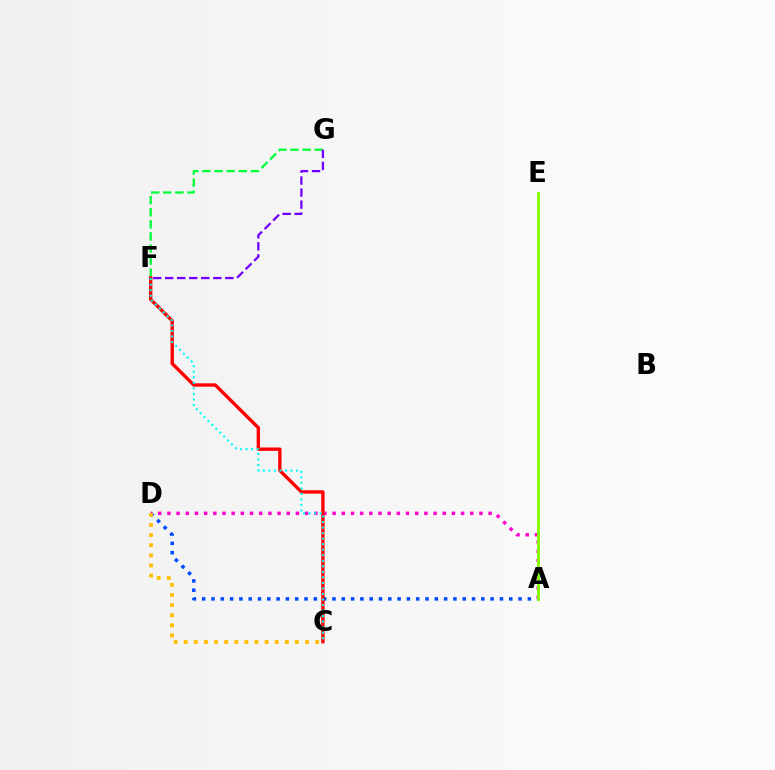{('A', 'D'): [{'color': '#004bff', 'line_style': 'dotted', 'thickness': 2.53}, {'color': '#ff00cf', 'line_style': 'dotted', 'thickness': 2.49}], ('F', 'G'): [{'color': '#00ff39', 'line_style': 'dashed', 'thickness': 1.64}, {'color': '#7200ff', 'line_style': 'dashed', 'thickness': 1.63}], ('C', 'D'): [{'color': '#ffbd00', 'line_style': 'dotted', 'thickness': 2.75}], ('C', 'F'): [{'color': '#ff0000', 'line_style': 'solid', 'thickness': 2.42}, {'color': '#00fff6', 'line_style': 'dotted', 'thickness': 1.5}], ('A', 'E'): [{'color': '#84ff00', 'line_style': 'solid', 'thickness': 2.07}]}